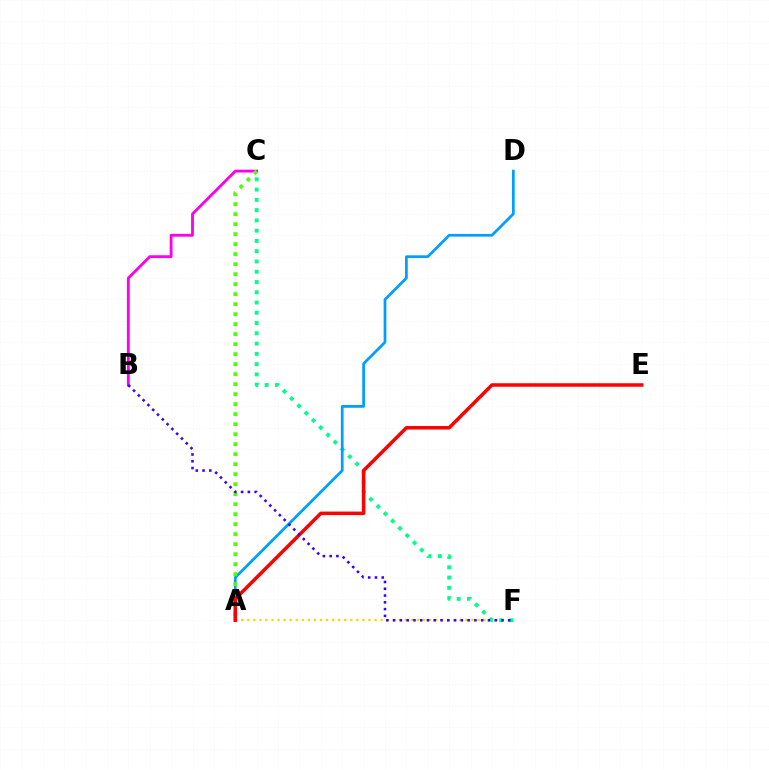{('A', 'F'): [{'color': '#ffd500', 'line_style': 'dotted', 'thickness': 1.65}], ('C', 'F'): [{'color': '#00ff86', 'line_style': 'dotted', 'thickness': 2.79}], ('B', 'C'): [{'color': '#ff00ed', 'line_style': 'solid', 'thickness': 2.05}], ('A', 'D'): [{'color': '#009eff', 'line_style': 'solid', 'thickness': 1.96}], ('A', 'C'): [{'color': '#4fff00', 'line_style': 'dotted', 'thickness': 2.72}], ('A', 'E'): [{'color': '#ff0000', 'line_style': 'solid', 'thickness': 2.53}], ('B', 'F'): [{'color': '#3700ff', 'line_style': 'dotted', 'thickness': 1.84}]}